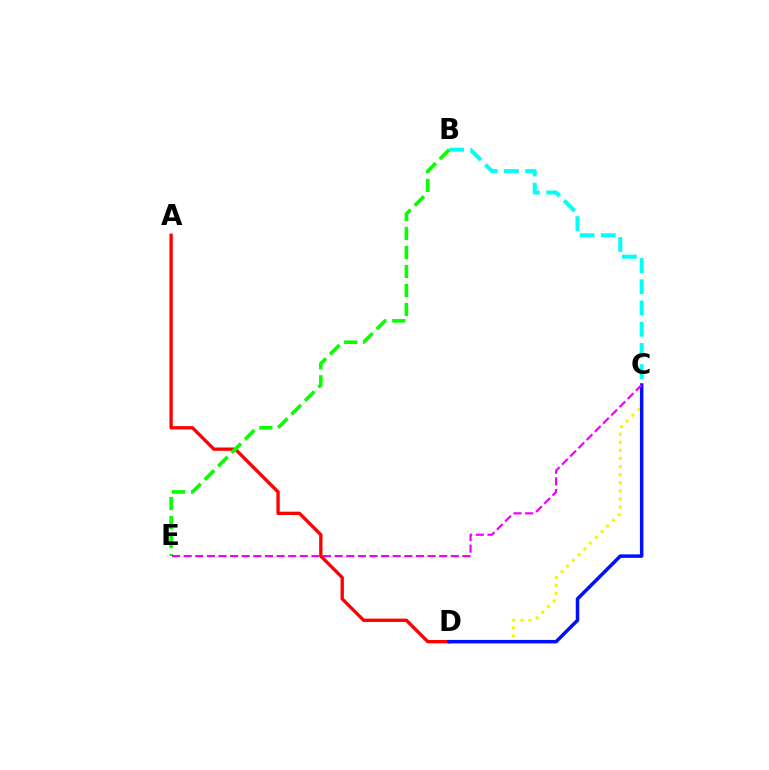{('A', 'D'): [{'color': '#ff0000', 'line_style': 'solid', 'thickness': 2.39}], ('B', 'C'): [{'color': '#00fff6', 'line_style': 'dashed', 'thickness': 2.88}], ('C', 'D'): [{'color': '#fcf500', 'line_style': 'dotted', 'thickness': 2.2}, {'color': '#0010ff', 'line_style': 'solid', 'thickness': 2.51}], ('B', 'E'): [{'color': '#08ff00', 'line_style': 'dashed', 'thickness': 2.58}], ('C', 'E'): [{'color': '#ee00ff', 'line_style': 'dashed', 'thickness': 1.58}]}